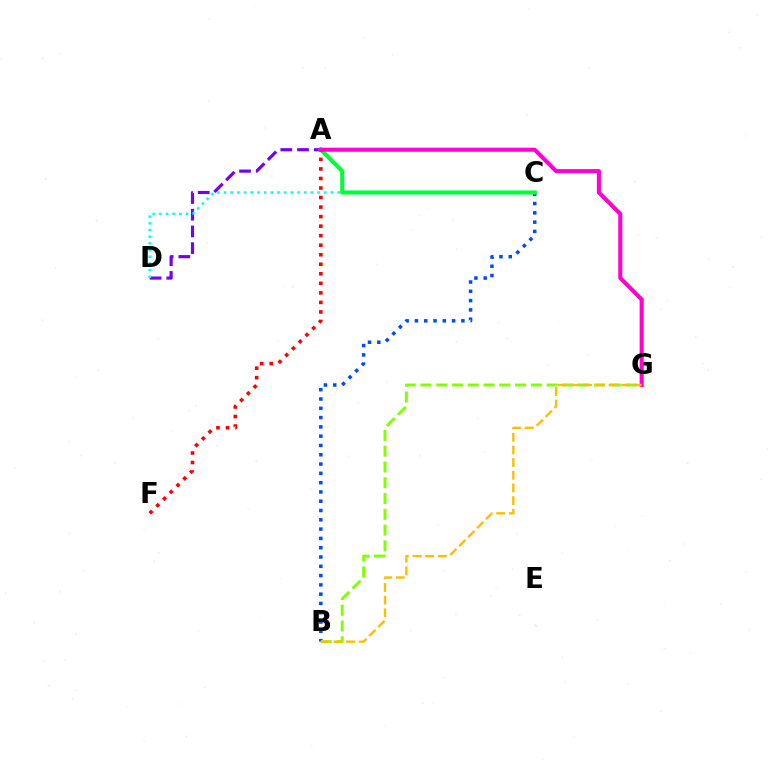{('B', 'C'): [{'color': '#004bff', 'line_style': 'dotted', 'thickness': 2.53}], ('A', 'D'): [{'color': '#7200ff', 'line_style': 'dashed', 'thickness': 2.27}], ('B', 'G'): [{'color': '#84ff00', 'line_style': 'dashed', 'thickness': 2.14}, {'color': '#ffbd00', 'line_style': 'dashed', 'thickness': 1.72}], ('C', 'D'): [{'color': '#00fff6', 'line_style': 'dotted', 'thickness': 1.82}], ('A', 'C'): [{'color': '#00ff39', 'line_style': 'solid', 'thickness': 2.94}], ('A', 'F'): [{'color': '#ff0000', 'line_style': 'dotted', 'thickness': 2.59}], ('A', 'G'): [{'color': '#ff00cf', 'line_style': 'solid', 'thickness': 2.93}]}